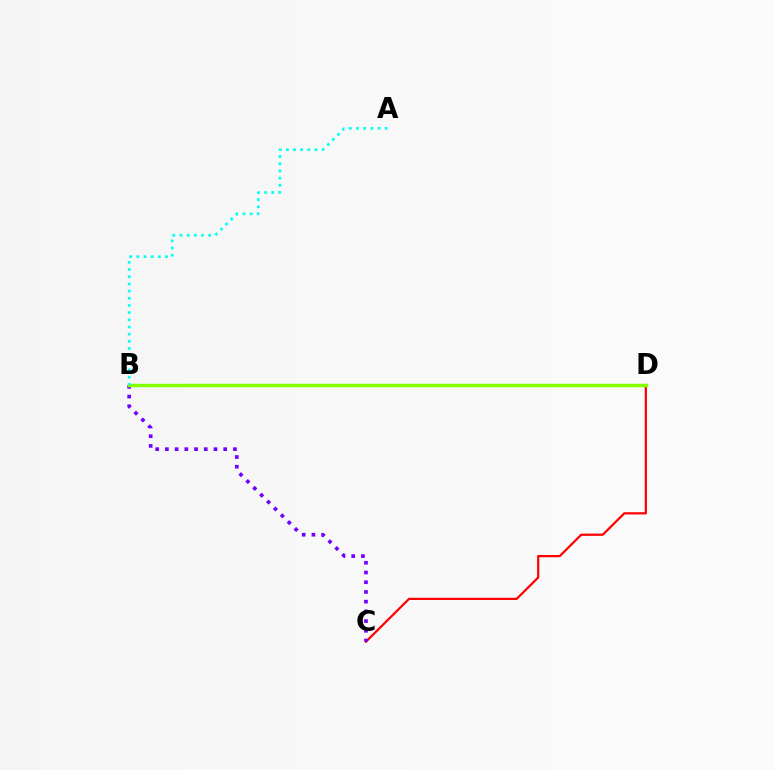{('C', 'D'): [{'color': '#ff0000', 'line_style': 'solid', 'thickness': 1.6}], ('B', 'C'): [{'color': '#7200ff', 'line_style': 'dotted', 'thickness': 2.64}], ('B', 'D'): [{'color': '#84ff00', 'line_style': 'solid', 'thickness': 2.48}], ('A', 'B'): [{'color': '#00fff6', 'line_style': 'dotted', 'thickness': 1.95}]}